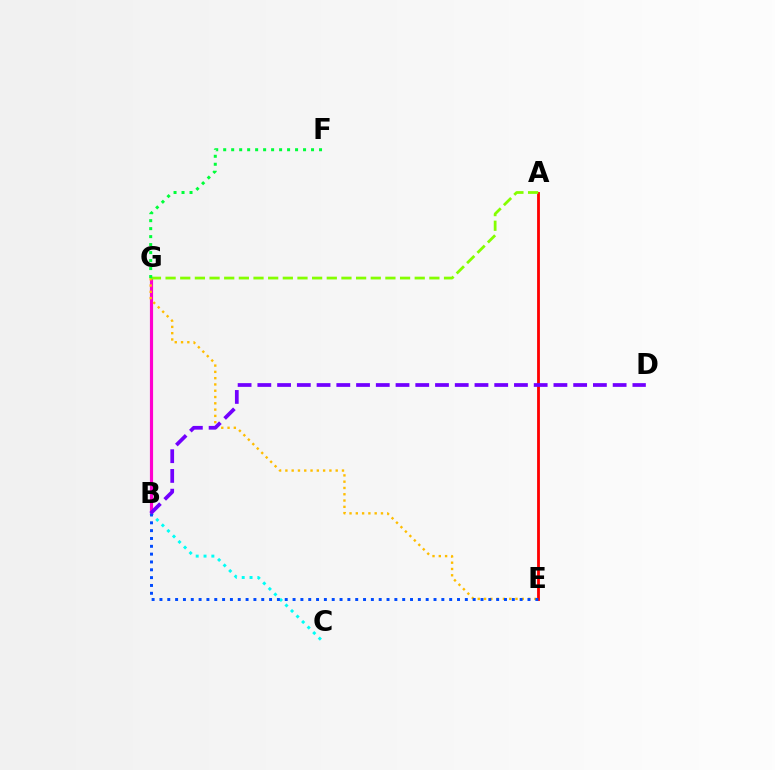{('B', 'G'): [{'color': '#ff00cf', 'line_style': 'solid', 'thickness': 2.27}], ('A', 'E'): [{'color': '#ff0000', 'line_style': 'solid', 'thickness': 2.03}], ('E', 'G'): [{'color': '#ffbd00', 'line_style': 'dotted', 'thickness': 1.71}], ('B', 'C'): [{'color': '#00fff6', 'line_style': 'dotted', 'thickness': 2.13}], ('B', 'E'): [{'color': '#004bff', 'line_style': 'dotted', 'thickness': 2.13}], ('A', 'G'): [{'color': '#84ff00', 'line_style': 'dashed', 'thickness': 1.99}], ('F', 'G'): [{'color': '#00ff39', 'line_style': 'dotted', 'thickness': 2.17}], ('B', 'D'): [{'color': '#7200ff', 'line_style': 'dashed', 'thickness': 2.68}]}